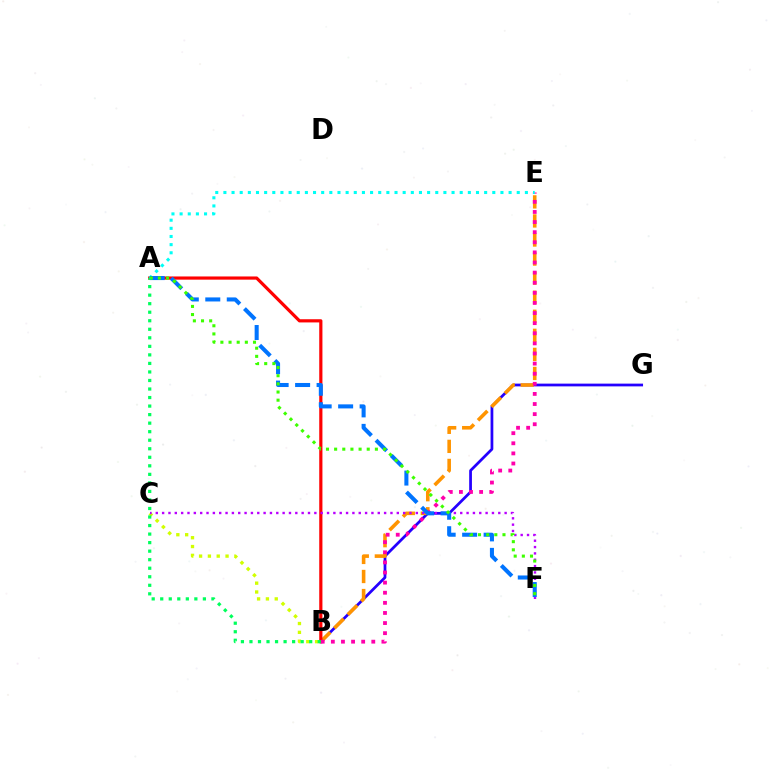{('B', 'G'): [{'color': '#2500ff', 'line_style': 'solid', 'thickness': 1.98}], ('B', 'E'): [{'color': '#ff9400', 'line_style': 'dashed', 'thickness': 2.59}, {'color': '#ff00ac', 'line_style': 'dotted', 'thickness': 2.75}], ('A', 'B'): [{'color': '#ff0000', 'line_style': 'solid', 'thickness': 2.3}, {'color': '#00ff5c', 'line_style': 'dotted', 'thickness': 2.32}], ('B', 'C'): [{'color': '#d1ff00', 'line_style': 'dotted', 'thickness': 2.4}], ('A', 'E'): [{'color': '#00fff6', 'line_style': 'dotted', 'thickness': 2.21}], ('C', 'F'): [{'color': '#b900ff', 'line_style': 'dotted', 'thickness': 1.72}], ('A', 'F'): [{'color': '#0074ff', 'line_style': 'dashed', 'thickness': 2.92}, {'color': '#3dff00', 'line_style': 'dotted', 'thickness': 2.21}]}